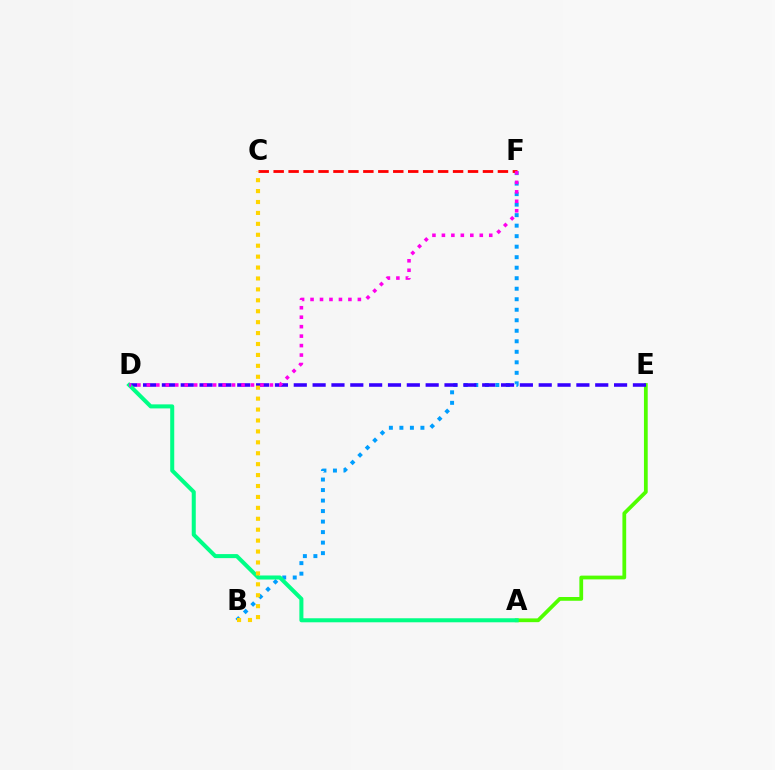{('A', 'E'): [{'color': '#4fff00', 'line_style': 'solid', 'thickness': 2.71}], ('B', 'F'): [{'color': '#009eff', 'line_style': 'dotted', 'thickness': 2.86}], ('D', 'E'): [{'color': '#3700ff', 'line_style': 'dashed', 'thickness': 2.56}], ('C', 'F'): [{'color': '#ff0000', 'line_style': 'dashed', 'thickness': 2.03}], ('A', 'D'): [{'color': '#00ff86', 'line_style': 'solid', 'thickness': 2.9}], ('B', 'C'): [{'color': '#ffd500', 'line_style': 'dotted', 'thickness': 2.97}], ('D', 'F'): [{'color': '#ff00ed', 'line_style': 'dotted', 'thickness': 2.57}]}